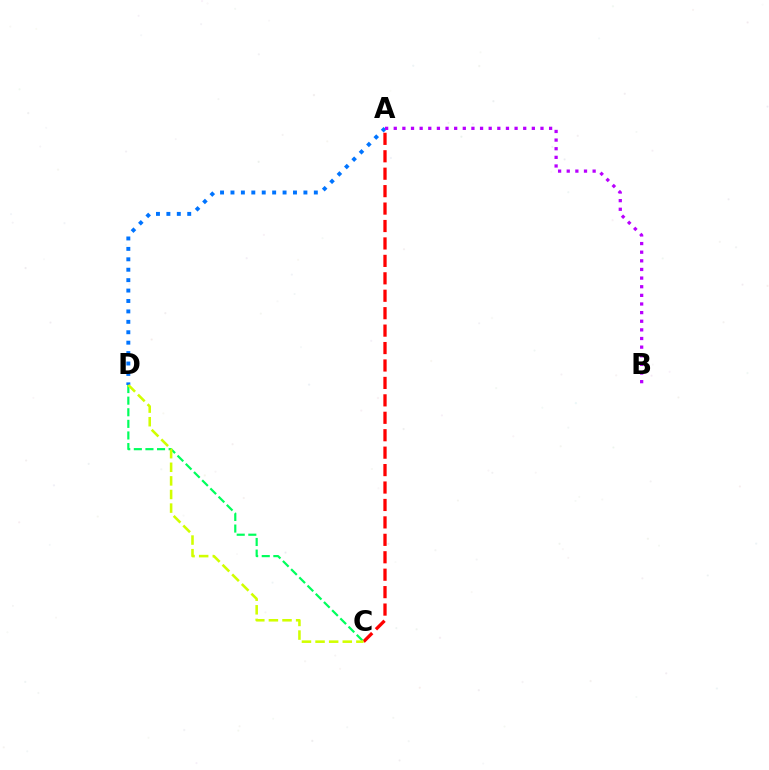{('A', 'C'): [{'color': '#ff0000', 'line_style': 'dashed', 'thickness': 2.37}], ('C', 'D'): [{'color': '#00ff5c', 'line_style': 'dashed', 'thickness': 1.58}, {'color': '#d1ff00', 'line_style': 'dashed', 'thickness': 1.85}], ('A', 'D'): [{'color': '#0074ff', 'line_style': 'dotted', 'thickness': 2.83}], ('A', 'B'): [{'color': '#b900ff', 'line_style': 'dotted', 'thickness': 2.34}]}